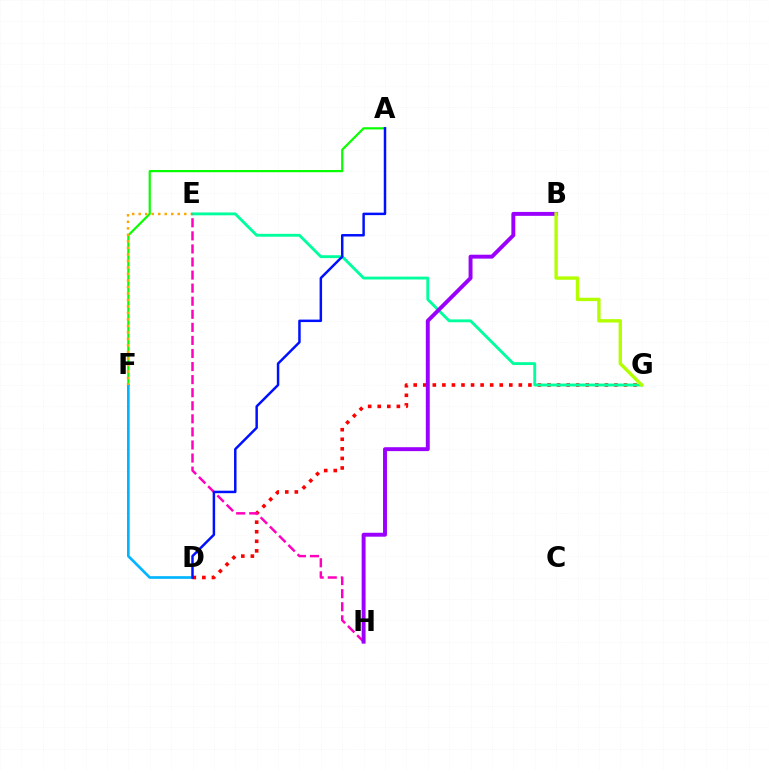{('A', 'F'): [{'color': '#08ff00', 'line_style': 'solid', 'thickness': 1.59}], ('D', 'F'): [{'color': '#00b5ff', 'line_style': 'solid', 'thickness': 1.92}], ('E', 'F'): [{'color': '#ffa500', 'line_style': 'dotted', 'thickness': 1.77}], ('D', 'G'): [{'color': '#ff0000', 'line_style': 'dotted', 'thickness': 2.6}], ('E', 'G'): [{'color': '#00ff9d', 'line_style': 'solid', 'thickness': 2.06}], ('E', 'H'): [{'color': '#ff00bd', 'line_style': 'dashed', 'thickness': 1.78}], ('A', 'D'): [{'color': '#0010ff', 'line_style': 'solid', 'thickness': 1.79}], ('B', 'H'): [{'color': '#9b00ff', 'line_style': 'solid', 'thickness': 2.82}], ('B', 'G'): [{'color': '#b3ff00', 'line_style': 'solid', 'thickness': 2.43}]}